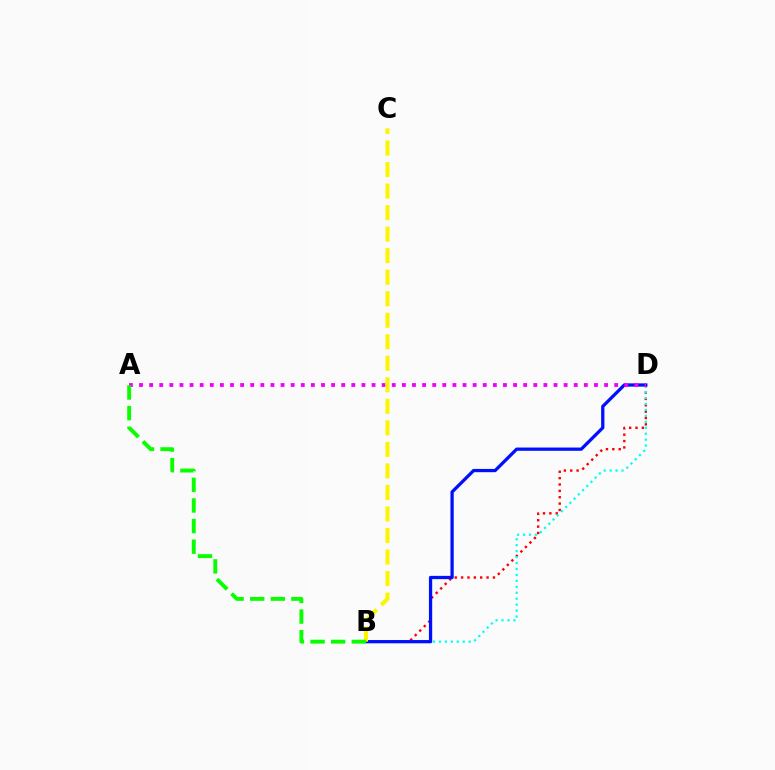{('B', 'D'): [{'color': '#ff0000', 'line_style': 'dotted', 'thickness': 1.73}, {'color': '#00fff6', 'line_style': 'dotted', 'thickness': 1.62}, {'color': '#0010ff', 'line_style': 'solid', 'thickness': 2.35}], ('A', 'D'): [{'color': '#ee00ff', 'line_style': 'dotted', 'thickness': 2.75}], ('B', 'C'): [{'color': '#fcf500', 'line_style': 'dashed', 'thickness': 2.92}], ('A', 'B'): [{'color': '#08ff00', 'line_style': 'dashed', 'thickness': 2.8}]}